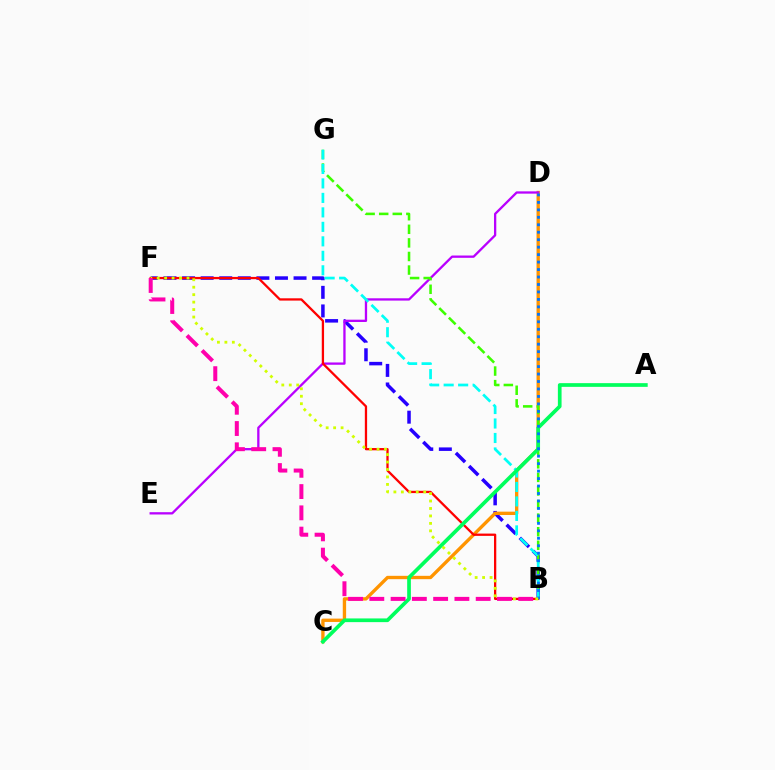{('B', 'F'): [{'color': '#2500ff', 'line_style': 'dashed', 'thickness': 2.52}, {'color': '#ff0000', 'line_style': 'solid', 'thickness': 1.64}, {'color': '#d1ff00', 'line_style': 'dotted', 'thickness': 2.03}, {'color': '#ff00ac', 'line_style': 'dashed', 'thickness': 2.89}], ('C', 'D'): [{'color': '#ff9400', 'line_style': 'solid', 'thickness': 2.41}], ('D', 'E'): [{'color': '#b900ff', 'line_style': 'solid', 'thickness': 1.66}], ('B', 'G'): [{'color': '#3dff00', 'line_style': 'dashed', 'thickness': 1.85}, {'color': '#00fff6', 'line_style': 'dashed', 'thickness': 1.97}], ('A', 'C'): [{'color': '#00ff5c', 'line_style': 'solid', 'thickness': 2.66}], ('B', 'D'): [{'color': '#0074ff', 'line_style': 'dotted', 'thickness': 2.03}]}